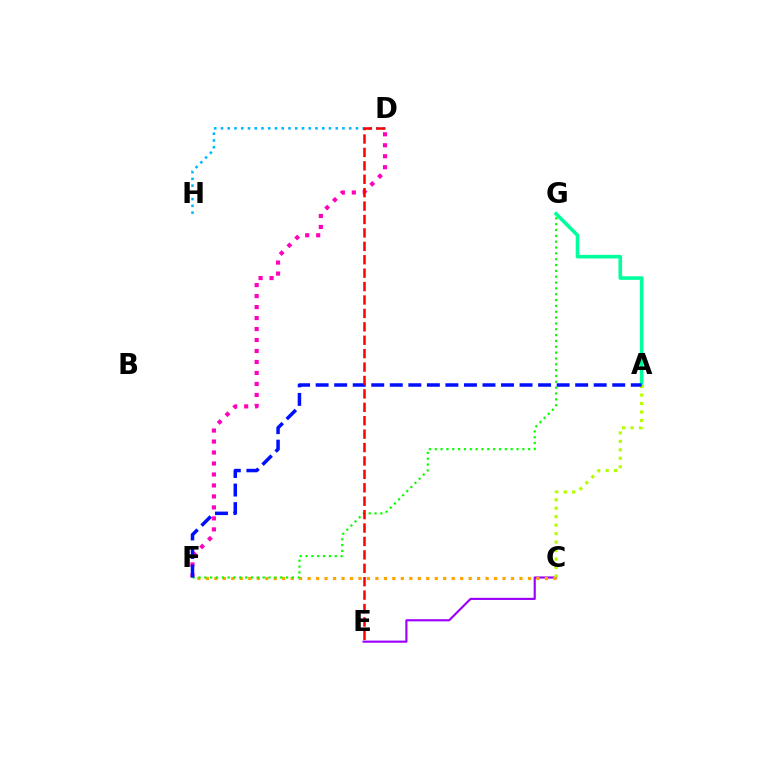{('A', 'G'): [{'color': '#00ff9d', 'line_style': 'solid', 'thickness': 2.6}], ('C', 'E'): [{'color': '#9b00ff', 'line_style': 'solid', 'thickness': 1.54}], ('D', 'H'): [{'color': '#00b5ff', 'line_style': 'dotted', 'thickness': 1.83}], ('D', 'F'): [{'color': '#ff00bd', 'line_style': 'dotted', 'thickness': 2.98}], ('A', 'C'): [{'color': '#b3ff00', 'line_style': 'dotted', 'thickness': 2.3}], ('C', 'F'): [{'color': '#ffa500', 'line_style': 'dotted', 'thickness': 2.3}], ('F', 'G'): [{'color': '#08ff00', 'line_style': 'dotted', 'thickness': 1.59}], ('A', 'F'): [{'color': '#0010ff', 'line_style': 'dashed', 'thickness': 2.52}], ('D', 'E'): [{'color': '#ff0000', 'line_style': 'dashed', 'thickness': 1.82}]}